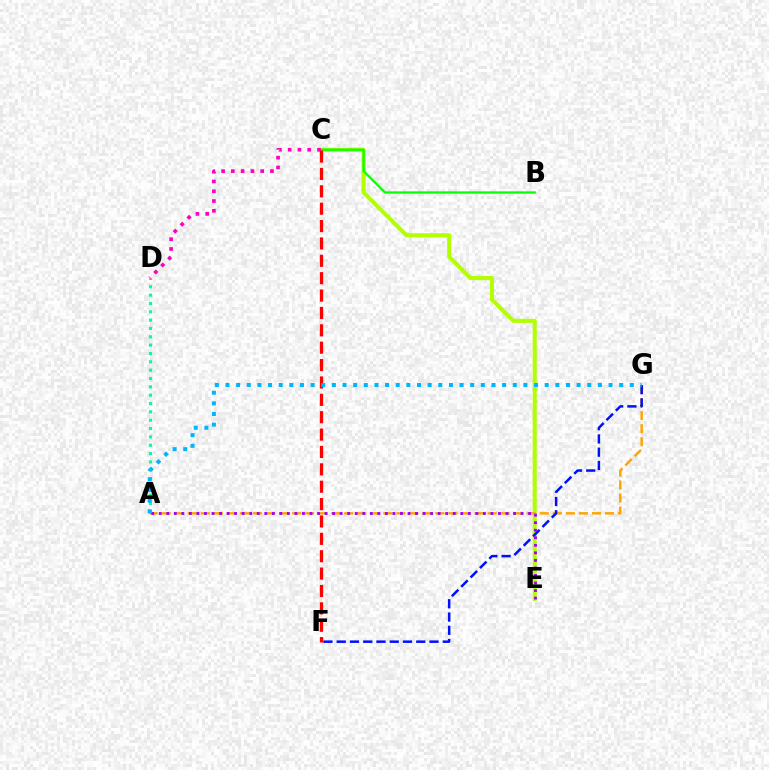{('C', 'E'): [{'color': '#b3ff00', 'line_style': 'solid', 'thickness': 2.92}], ('A', 'D'): [{'color': '#00ff9d', 'line_style': 'dotted', 'thickness': 2.27}], ('A', 'G'): [{'color': '#ffa500', 'line_style': 'dashed', 'thickness': 1.77}, {'color': '#00b5ff', 'line_style': 'dotted', 'thickness': 2.89}], ('F', 'G'): [{'color': '#0010ff', 'line_style': 'dashed', 'thickness': 1.8}], ('A', 'E'): [{'color': '#9b00ff', 'line_style': 'dotted', 'thickness': 2.05}], ('B', 'C'): [{'color': '#08ff00', 'line_style': 'solid', 'thickness': 1.65}], ('C', 'D'): [{'color': '#ff00bd', 'line_style': 'dotted', 'thickness': 2.66}], ('C', 'F'): [{'color': '#ff0000', 'line_style': 'dashed', 'thickness': 2.36}]}